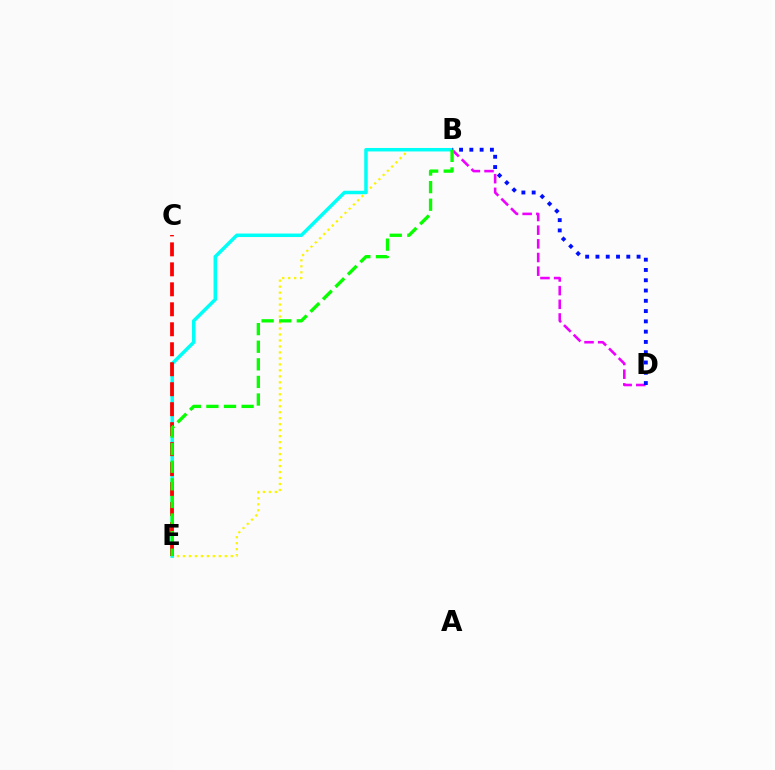{('B', 'E'): [{'color': '#fcf500', 'line_style': 'dotted', 'thickness': 1.62}, {'color': '#00fff6', 'line_style': 'solid', 'thickness': 2.51}, {'color': '#08ff00', 'line_style': 'dashed', 'thickness': 2.39}], ('B', 'D'): [{'color': '#ee00ff', 'line_style': 'dashed', 'thickness': 1.86}, {'color': '#0010ff', 'line_style': 'dotted', 'thickness': 2.79}], ('C', 'E'): [{'color': '#ff0000', 'line_style': 'dashed', 'thickness': 2.71}]}